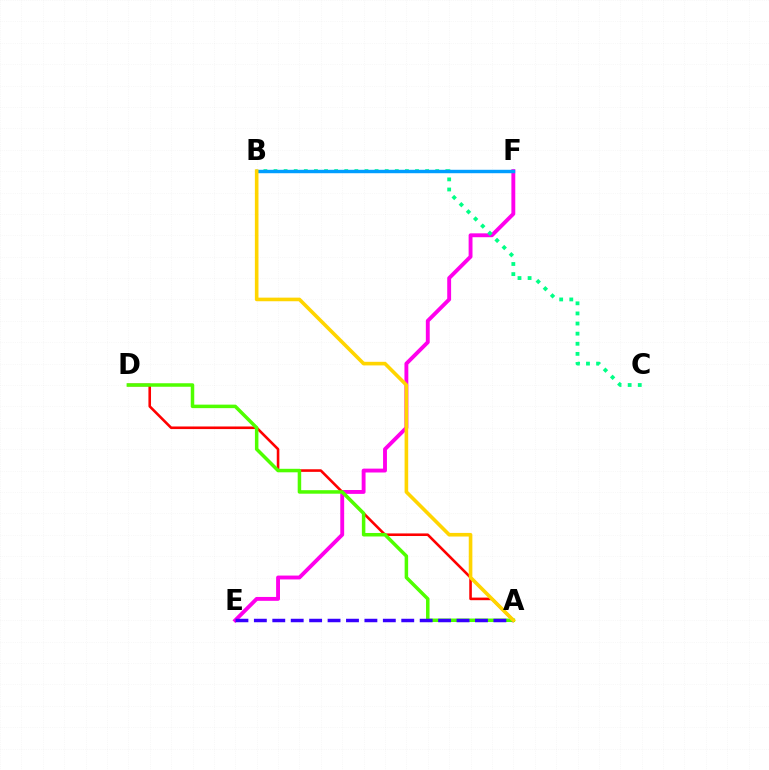{('E', 'F'): [{'color': '#ff00ed', 'line_style': 'solid', 'thickness': 2.79}], ('A', 'D'): [{'color': '#ff0000', 'line_style': 'solid', 'thickness': 1.87}, {'color': '#4fff00', 'line_style': 'solid', 'thickness': 2.52}], ('B', 'C'): [{'color': '#00ff86', 'line_style': 'dotted', 'thickness': 2.75}], ('A', 'E'): [{'color': '#3700ff', 'line_style': 'dashed', 'thickness': 2.5}], ('B', 'F'): [{'color': '#009eff', 'line_style': 'solid', 'thickness': 2.47}], ('A', 'B'): [{'color': '#ffd500', 'line_style': 'solid', 'thickness': 2.6}]}